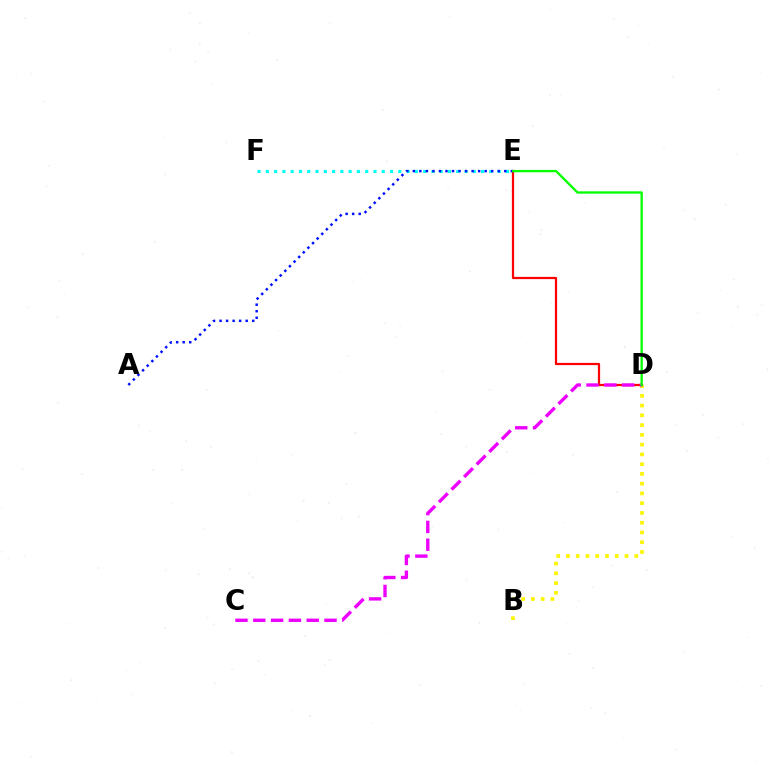{('B', 'D'): [{'color': '#fcf500', 'line_style': 'dotted', 'thickness': 2.65}], ('D', 'E'): [{'color': '#ff0000', 'line_style': 'solid', 'thickness': 1.61}, {'color': '#08ff00', 'line_style': 'solid', 'thickness': 1.69}], ('E', 'F'): [{'color': '#00fff6', 'line_style': 'dotted', 'thickness': 2.25}], ('C', 'D'): [{'color': '#ee00ff', 'line_style': 'dashed', 'thickness': 2.42}], ('A', 'E'): [{'color': '#0010ff', 'line_style': 'dotted', 'thickness': 1.77}]}